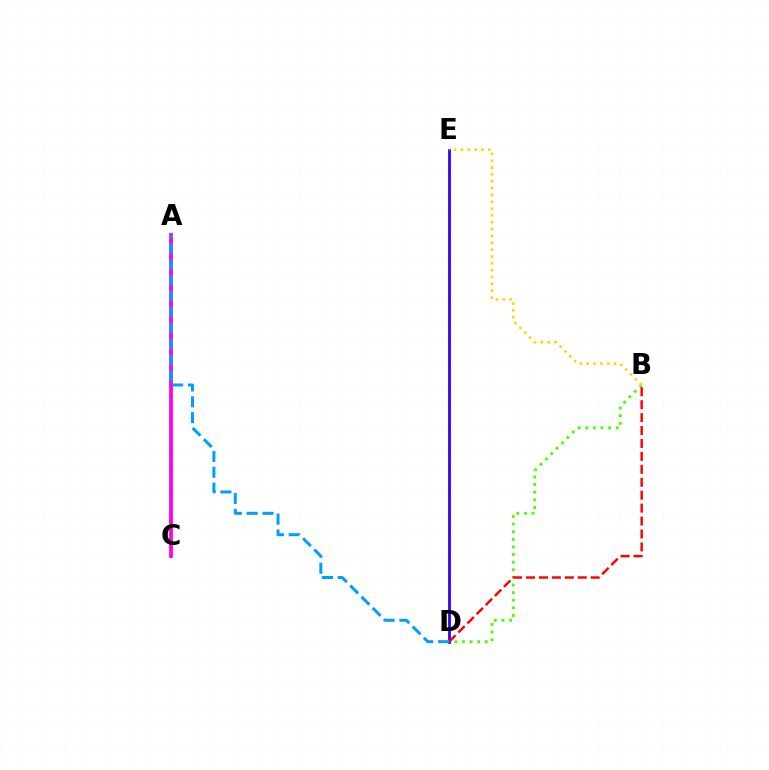{('A', 'C'): [{'color': '#00ff86', 'line_style': 'solid', 'thickness': 1.58}, {'color': '#ff00ed', 'line_style': 'solid', 'thickness': 2.7}], ('B', 'D'): [{'color': '#4fff00', 'line_style': 'dotted', 'thickness': 2.07}, {'color': '#ff0000', 'line_style': 'dashed', 'thickness': 1.76}], ('D', 'E'): [{'color': '#3700ff', 'line_style': 'solid', 'thickness': 2.03}], ('A', 'D'): [{'color': '#009eff', 'line_style': 'dashed', 'thickness': 2.16}], ('B', 'E'): [{'color': '#ffd500', 'line_style': 'dotted', 'thickness': 1.86}]}